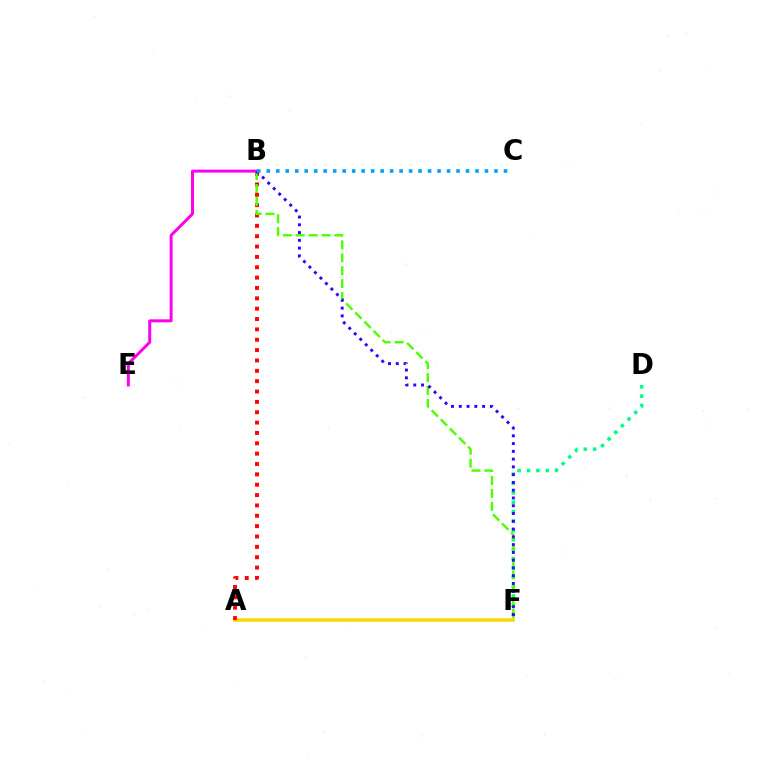{('A', 'F'): [{'color': '#ffd500', 'line_style': 'solid', 'thickness': 2.52}], ('D', 'F'): [{'color': '#00ff86', 'line_style': 'dotted', 'thickness': 2.55}], ('A', 'B'): [{'color': '#ff0000', 'line_style': 'dotted', 'thickness': 2.81}], ('B', 'F'): [{'color': '#4fff00', 'line_style': 'dashed', 'thickness': 1.75}, {'color': '#3700ff', 'line_style': 'dotted', 'thickness': 2.11}], ('B', 'E'): [{'color': '#ff00ed', 'line_style': 'solid', 'thickness': 2.15}], ('B', 'C'): [{'color': '#009eff', 'line_style': 'dotted', 'thickness': 2.58}]}